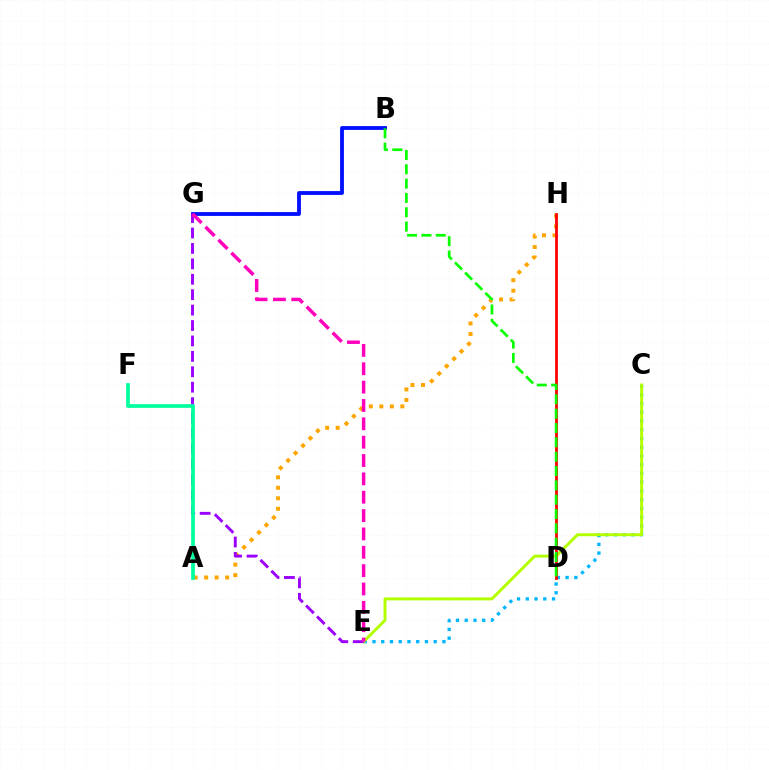{('A', 'H'): [{'color': '#ffa500', 'line_style': 'dotted', 'thickness': 2.85}], ('B', 'G'): [{'color': '#0010ff', 'line_style': 'solid', 'thickness': 2.75}], ('C', 'E'): [{'color': '#00b5ff', 'line_style': 'dotted', 'thickness': 2.37}, {'color': '#b3ff00', 'line_style': 'solid', 'thickness': 2.13}], ('D', 'H'): [{'color': '#ff0000', 'line_style': 'solid', 'thickness': 1.99}], ('B', 'D'): [{'color': '#08ff00', 'line_style': 'dashed', 'thickness': 1.95}], ('E', 'G'): [{'color': '#9b00ff', 'line_style': 'dashed', 'thickness': 2.09}, {'color': '#ff00bd', 'line_style': 'dashed', 'thickness': 2.49}], ('A', 'F'): [{'color': '#00ff9d', 'line_style': 'solid', 'thickness': 2.68}]}